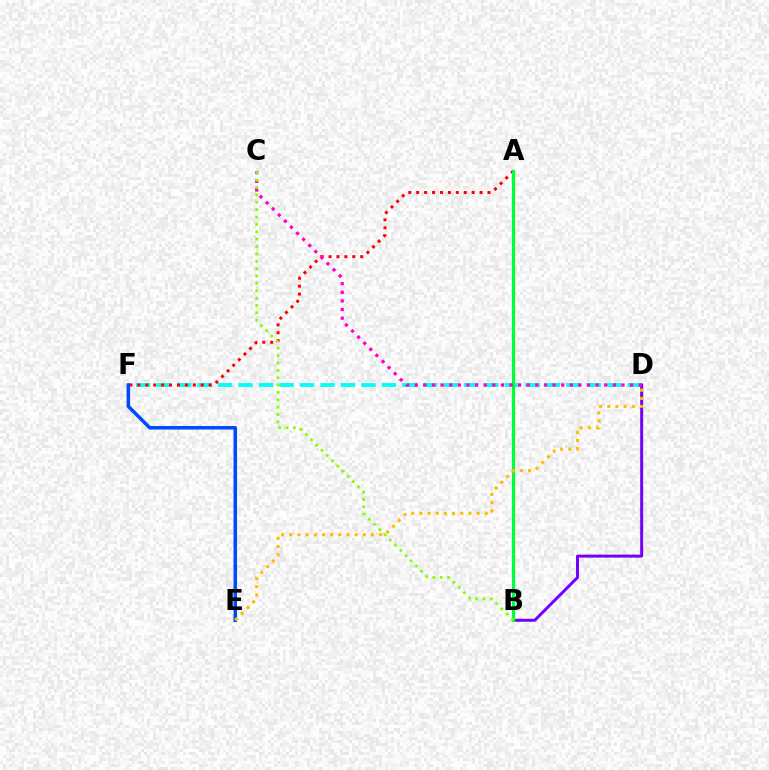{('D', 'F'): [{'color': '#00fff6', 'line_style': 'dashed', 'thickness': 2.78}], ('B', 'D'): [{'color': '#7200ff', 'line_style': 'solid', 'thickness': 2.14}], ('A', 'F'): [{'color': '#ff0000', 'line_style': 'dotted', 'thickness': 2.15}], ('E', 'F'): [{'color': '#004bff', 'line_style': 'solid', 'thickness': 2.54}], ('A', 'B'): [{'color': '#00ff39', 'line_style': 'solid', 'thickness': 2.34}], ('D', 'E'): [{'color': '#ffbd00', 'line_style': 'dotted', 'thickness': 2.22}], ('C', 'D'): [{'color': '#ff00cf', 'line_style': 'dotted', 'thickness': 2.34}], ('B', 'C'): [{'color': '#84ff00', 'line_style': 'dotted', 'thickness': 2.0}]}